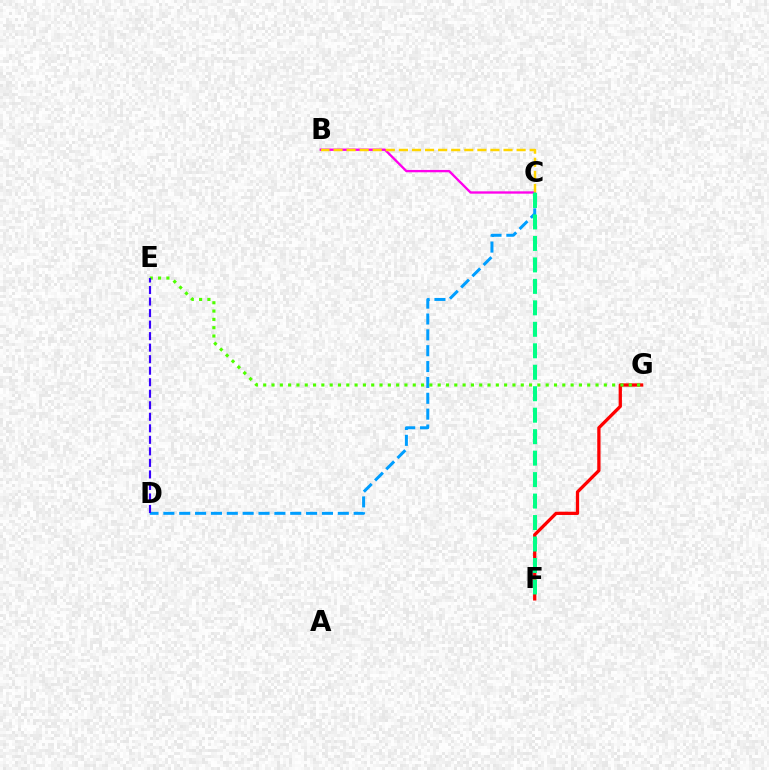{('F', 'G'): [{'color': '#ff0000', 'line_style': 'solid', 'thickness': 2.36}], ('B', 'C'): [{'color': '#ff00ed', 'line_style': 'solid', 'thickness': 1.68}, {'color': '#ffd500', 'line_style': 'dashed', 'thickness': 1.78}], ('C', 'D'): [{'color': '#009eff', 'line_style': 'dashed', 'thickness': 2.15}], ('E', 'G'): [{'color': '#4fff00', 'line_style': 'dotted', 'thickness': 2.26}], ('D', 'E'): [{'color': '#3700ff', 'line_style': 'dashed', 'thickness': 1.57}], ('C', 'F'): [{'color': '#00ff86', 'line_style': 'dashed', 'thickness': 2.92}]}